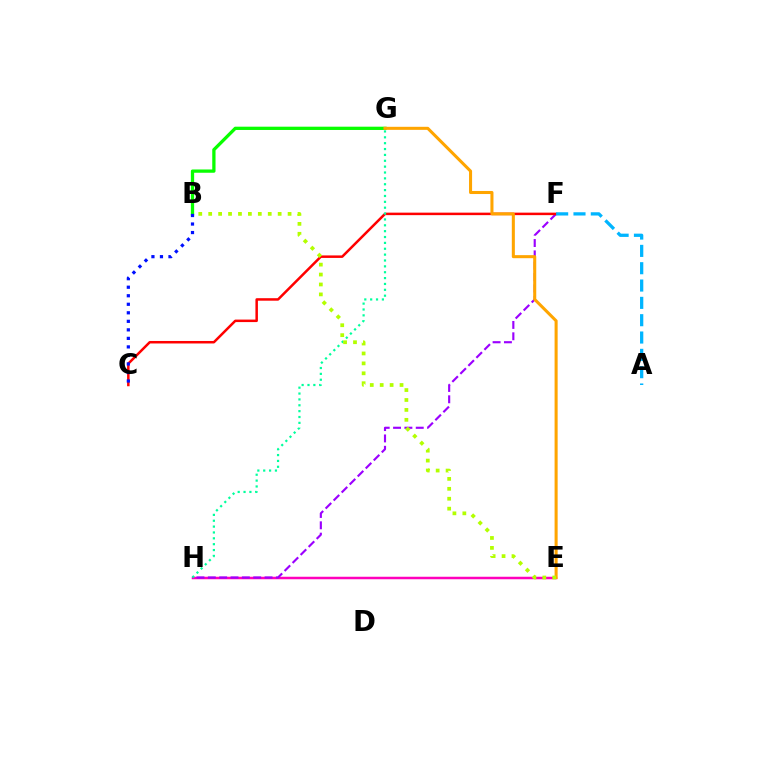{('E', 'H'): [{'color': '#ff00bd', 'line_style': 'solid', 'thickness': 1.8}], ('F', 'H'): [{'color': '#9b00ff', 'line_style': 'dashed', 'thickness': 1.54}], ('C', 'F'): [{'color': '#ff0000', 'line_style': 'solid', 'thickness': 1.8}], ('B', 'G'): [{'color': '#08ff00', 'line_style': 'solid', 'thickness': 2.36}], ('B', 'C'): [{'color': '#0010ff', 'line_style': 'dotted', 'thickness': 2.32}], ('E', 'G'): [{'color': '#ffa500', 'line_style': 'solid', 'thickness': 2.2}], ('A', 'F'): [{'color': '#00b5ff', 'line_style': 'dashed', 'thickness': 2.35}], ('G', 'H'): [{'color': '#00ff9d', 'line_style': 'dotted', 'thickness': 1.59}], ('B', 'E'): [{'color': '#b3ff00', 'line_style': 'dotted', 'thickness': 2.7}]}